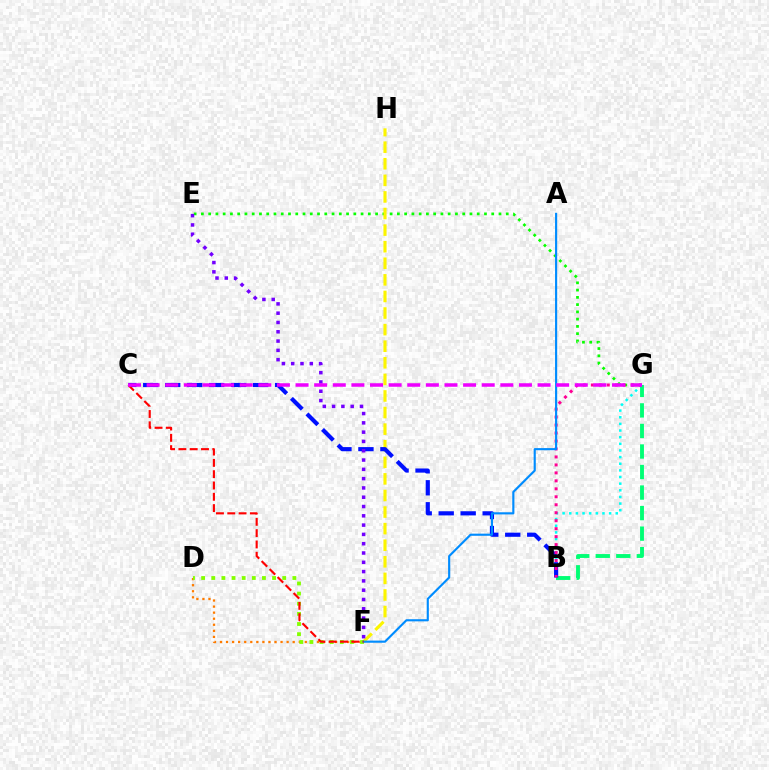{('E', 'G'): [{'color': '#08ff00', 'line_style': 'dotted', 'thickness': 1.97}], ('F', 'H'): [{'color': '#fcf500', 'line_style': 'dashed', 'thickness': 2.25}], ('B', 'G'): [{'color': '#00fff6', 'line_style': 'dotted', 'thickness': 1.8}, {'color': '#00ff74', 'line_style': 'dashed', 'thickness': 2.79}, {'color': '#ff0094', 'line_style': 'dotted', 'thickness': 2.17}], ('D', 'F'): [{'color': '#ff7c00', 'line_style': 'dotted', 'thickness': 1.65}, {'color': '#84ff00', 'line_style': 'dotted', 'thickness': 2.75}], ('B', 'C'): [{'color': '#0010ff', 'line_style': 'dashed', 'thickness': 2.99}], ('E', 'F'): [{'color': '#7200ff', 'line_style': 'dotted', 'thickness': 2.53}], ('A', 'F'): [{'color': '#008cff', 'line_style': 'solid', 'thickness': 1.54}], ('C', 'F'): [{'color': '#ff0000', 'line_style': 'dashed', 'thickness': 1.54}], ('C', 'G'): [{'color': '#ee00ff', 'line_style': 'dashed', 'thickness': 2.53}]}